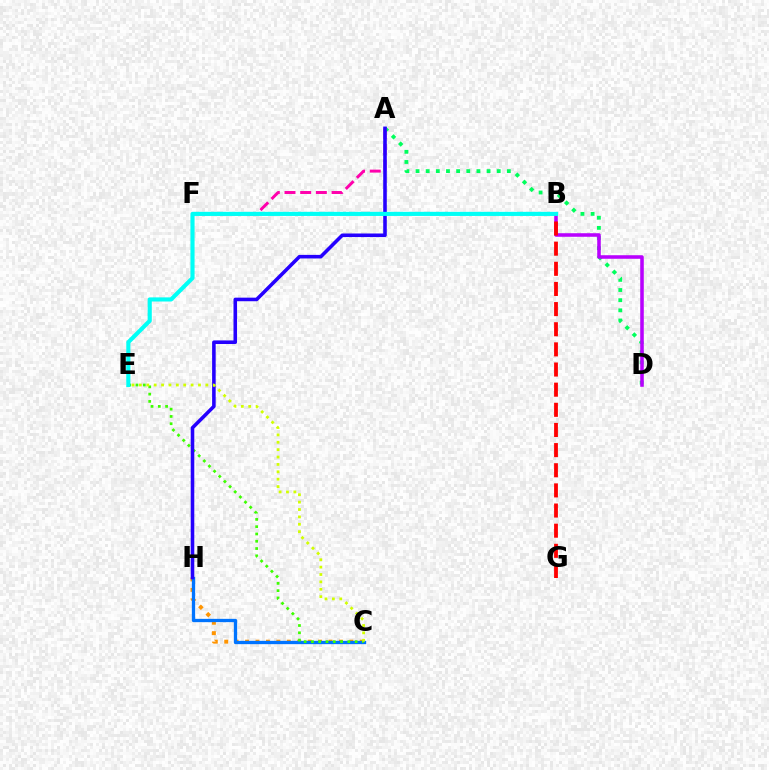{('C', 'H'): [{'color': '#ff9400', 'line_style': 'dotted', 'thickness': 2.83}, {'color': '#0074ff', 'line_style': 'solid', 'thickness': 2.38}], ('A', 'D'): [{'color': '#00ff5c', 'line_style': 'dotted', 'thickness': 2.76}], ('C', 'E'): [{'color': '#3dff00', 'line_style': 'dotted', 'thickness': 1.98}, {'color': '#d1ff00', 'line_style': 'dotted', 'thickness': 2.01}], ('B', 'D'): [{'color': '#b900ff', 'line_style': 'solid', 'thickness': 2.56}], ('A', 'F'): [{'color': '#ff00ac', 'line_style': 'dashed', 'thickness': 2.13}], ('B', 'G'): [{'color': '#ff0000', 'line_style': 'dashed', 'thickness': 2.74}], ('A', 'H'): [{'color': '#2500ff', 'line_style': 'solid', 'thickness': 2.57}], ('B', 'E'): [{'color': '#00fff6', 'line_style': 'solid', 'thickness': 2.97}]}